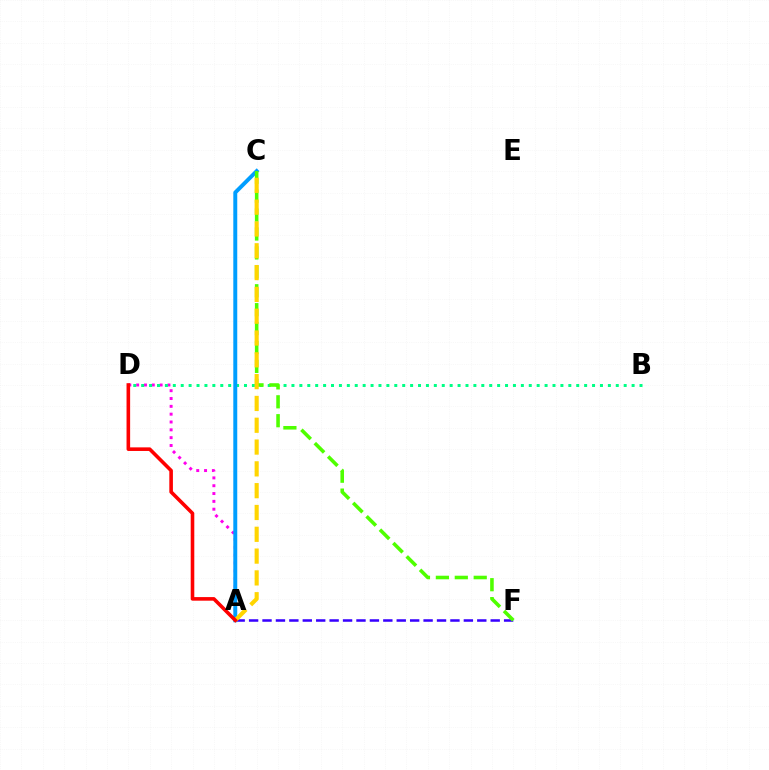{('A', 'D'): [{'color': '#ff00ed', 'line_style': 'dotted', 'thickness': 2.13}, {'color': '#ff0000', 'line_style': 'solid', 'thickness': 2.59}], ('B', 'D'): [{'color': '#00ff86', 'line_style': 'dotted', 'thickness': 2.15}], ('A', 'F'): [{'color': '#3700ff', 'line_style': 'dashed', 'thickness': 1.82}], ('A', 'C'): [{'color': '#009eff', 'line_style': 'solid', 'thickness': 2.84}, {'color': '#ffd500', 'line_style': 'dashed', 'thickness': 2.96}], ('C', 'F'): [{'color': '#4fff00', 'line_style': 'dashed', 'thickness': 2.57}]}